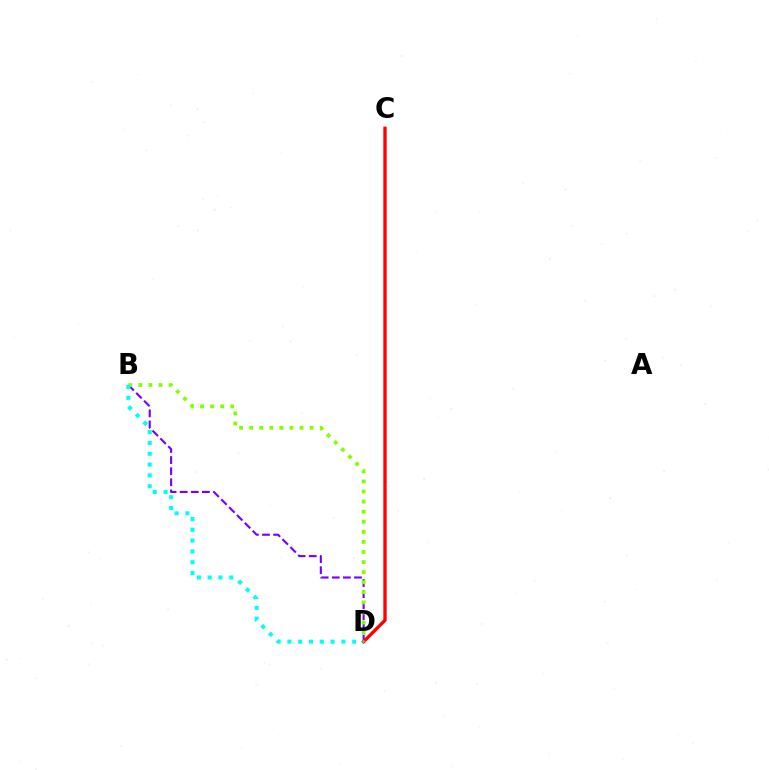{('B', 'D'): [{'color': '#7200ff', 'line_style': 'dashed', 'thickness': 1.51}, {'color': '#84ff00', 'line_style': 'dotted', 'thickness': 2.74}, {'color': '#00fff6', 'line_style': 'dotted', 'thickness': 2.94}], ('C', 'D'): [{'color': '#ff0000', 'line_style': 'solid', 'thickness': 2.4}]}